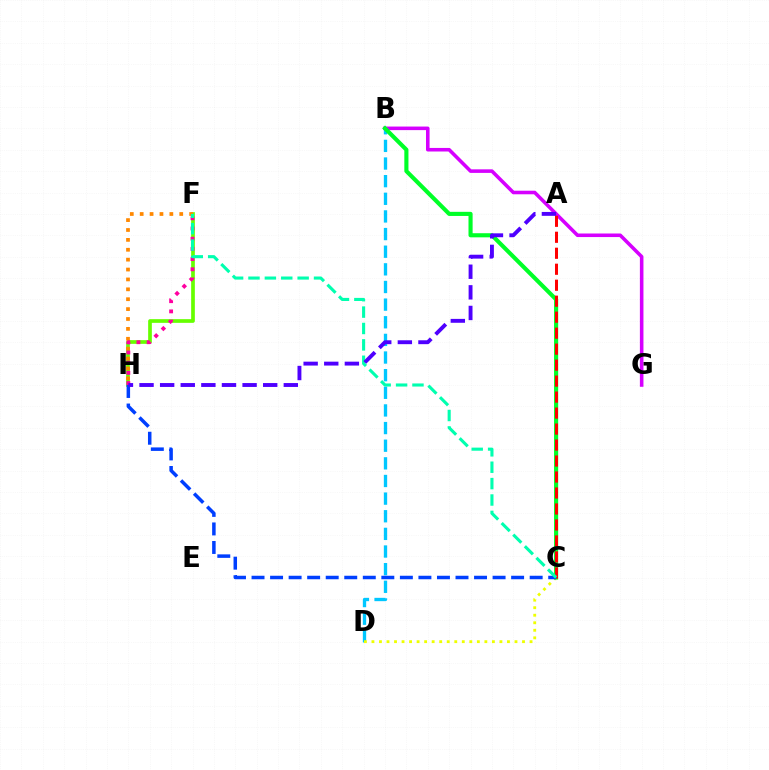{('B', 'G'): [{'color': '#d600ff', 'line_style': 'solid', 'thickness': 2.57}], ('B', 'D'): [{'color': '#00c7ff', 'line_style': 'dashed', 'thickness': 2.4}], ('C', 'D'): [{'color': '#eeff00', 'line_style': 'dotted', 'thickness': 2.05}], ('B', 'C'): [{'color': '#00ff27', 'line_style': 'solid', 'thickness': 2.97}], ('A', 'C'): [{'color': '#ff0000', 'line_style': 'dashed', 'thickness': 2.17}], ('F', 'H'): [{'color': '#66ff00', 'line_style': 'solid', 'thickness': 2.66}, {'color': '#ff8800', 'line_style': 'dotted', 'thickness': 2.69}, {'color': '#ff00a0', 'line_style': 'dotted', 'thickness': 2.77}], ('C', 'H'): [{'color': '#003fff', 'line_style': 'dashed', 'thickness': 2.52}], ('C', 'F'): [{'color': '#00ffaf', 'line_style': 'dashed', 'thickness': 2.23}], ('A', 'H'): [{'color': '#4f00ff', 'line_style': 'dashed', 'thickness': 2.8}]}